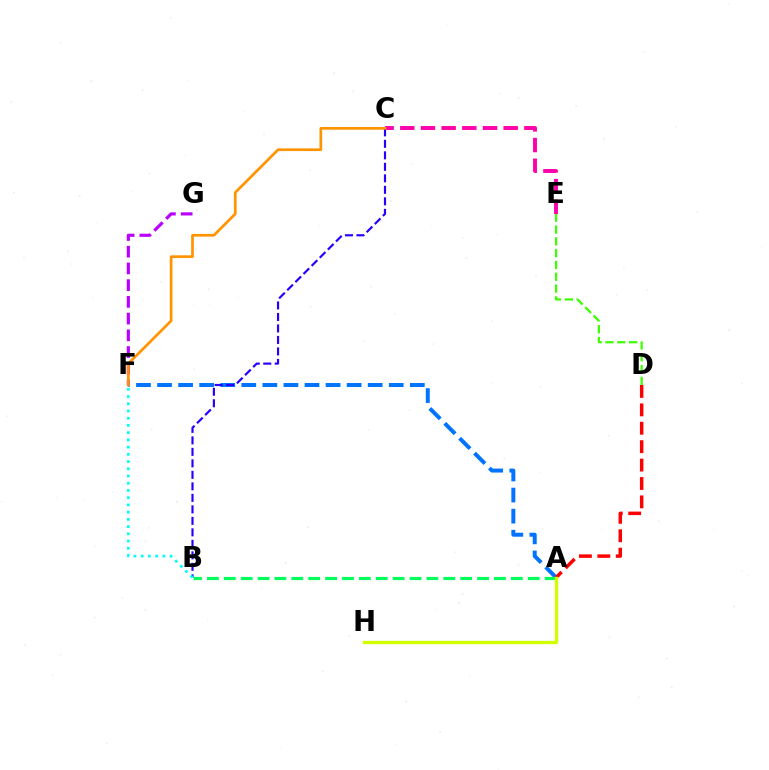{('F', 'G'): [{'color': '#b900ff', 'line_style': 'dashed', 'thickness': 2.27}], ('C', 'E'): [{'color': '#ff00ac', 'line_style': 'dashed', 'thickness': 2.81}], ('A', 'F'): [{'color': '#0074ff', 'line_style': 'dashed', 'thickness': 2.86}], ('A', 'D'): [{'color': '#ff0000', 'line_style': 'dashed', 'thickness': 2.5}], ('B', 'C'): [{'color': '#2500ff', 'line_style': 'dashed', 'thickness': 1.56}], ('C', 'F'): [{'color': '#ff9400', 'line_style': 'solid', 'thickness': 1.95}], ('A', 'B'): [{'color': '#00ff5c', 'line_style': 'dashed', 'thickness': 2.29}], ('A', 'H'): [{'color': '#d1ff00', 'line_style': 'solid', 'thickness': 2.39}], ('B', 'F'): [{'color': '#00fff6', 'line_style': 'dotted', 'thickness': 1.96}], ('D', 'E'): [{'color': '#3dff00', 'line_style': 'dashed', 'thickness': 1.6}]}